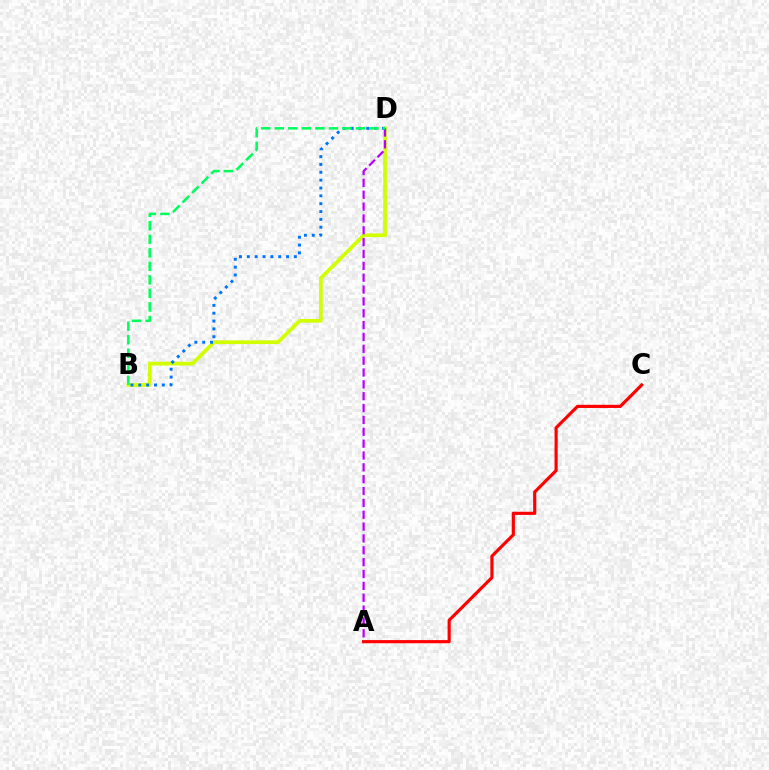{('B', 'D'): [{'color': '#d1ff00', 'line_style': 'solid', 'thickness': 2.68}, {'color': '#0074ff', 'line_style': 'dotted', 'thickness': 2.13}, {'color': '#00ff5c', 'line_style': 'dashed', 'thickness': 1.84}], ('A', 'D'): [{'color': '#b900ff', 'line_style': 'dashed', 'thickness': 1.61}], ('A', 'C'): [{'color': '#ff0000', 'line_style': 'solid', 'thickness': 2.27}]}